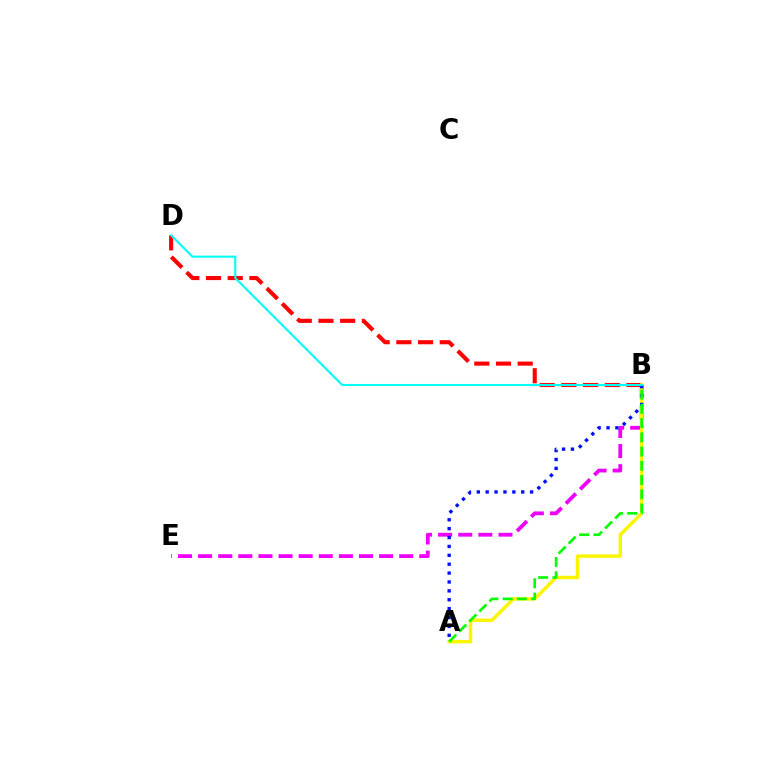{('B', 'E'): [{'color': '#ee00ff', 'line_style': 'dashed', 'thickness': 2.73}], ('B', 'D'): [{'color': '#ff0000', 'line_style': 'dashed', 'thickness': 2.95}, {'color': '#00fff6', 'line_style': 'solid', 'thickness': 1.51}], ('A', 'B'): [{'color': '#fcf500', 'line_style': 'solid', 'thickness': 2.49}, {'color': '#0010ff', 'line_style': 'dotted', 'thickness': 2.41}, {'color': '#08ff00', 'line_style': 'dashed', 'thickness': 1.93}]}